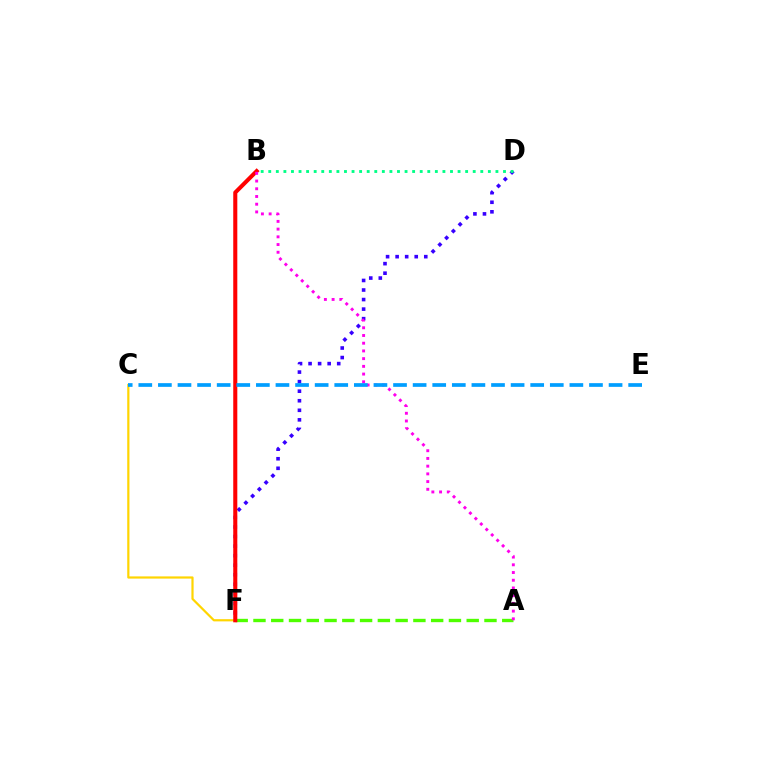{('D', 'F'): [{'color': '#3700ff', 'line_style': 'dotted', 'thickness': 2.6}], ('A', 'F'): [{'color': '#4fff00', 'line_style': 'dashed', 'thickness': 2.41}], ('C', 'F'): [{'color': '#ffd500', 'line_style': 'solid', 'thickness': 1.59}], ('B', 'F'): [{'color': '#ff0000', 'line_style': 'solid', 'thickness': 2.93}], ('B', 'D'): [{'color': '#00ff86', 'line_style': 'dotted', 'thickness': 2.06}], ('A', 'B'): [{'color': '#ff00ed', 'line_style': 'dotted', 'thickness': 2.1}], ('C', 'E'): [{'color': '#009eff', 'line_style': 'dashed', 'thickness': 2.66}]}